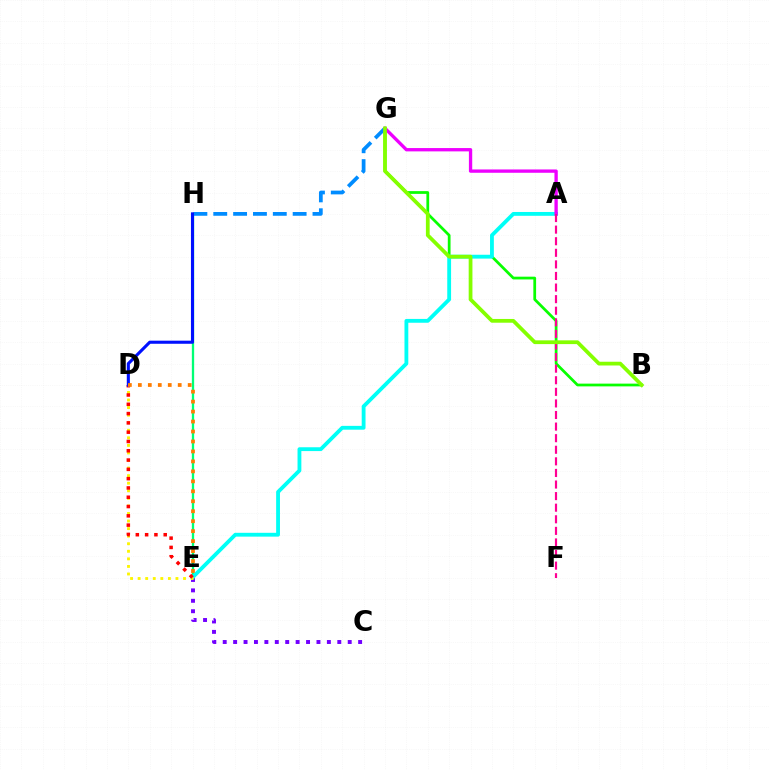{('B', 'G'): [{'color': '#08ff00', 'line_style': 'solid', 'thickness': 1.98}, {'color': '#84ff00', 'line_style': 'solid', 'thickness': 2.7}], ('C', 'E'): [{'color': '#7200ff', 'line_style': 'dotted', 'thickness': 2.83}], ('E', 'H'): [{'color': '#00ff74', 'line_style': 'solid', 'thickness': 1.67}], ('A', 'E'): [{'color': '#00fff6', 'line_style': 'solid', 'thickness': 2.75}], ('G', 'H'): [{'color': '#008cff', 'line_style': 'dashed', 'thickness': 2.7}], ('D', 'E'): [{'color': '#fcf500', 'line_style': 'dotted', 'thickness': 2.06}, {'color': '#ff0000', 'line_style': 'dotted', 'thickness': 2.53}, {'color': '#ff7c00', 'line_style': 'dotted', 'thickness': 2.71}], ('A', 'G'): [{'color': '#ee00ff', 'line_style': 'solid', 'thickness': 2.39}], ('A', 'F'): [{'color': '#ff0094', 'line_style': 'dashed', 'thickness': 1.57}], ('D', 'H'): [{'color': '#0010ff', 'line_style': 'solid', 'thickness': 2.23}]}